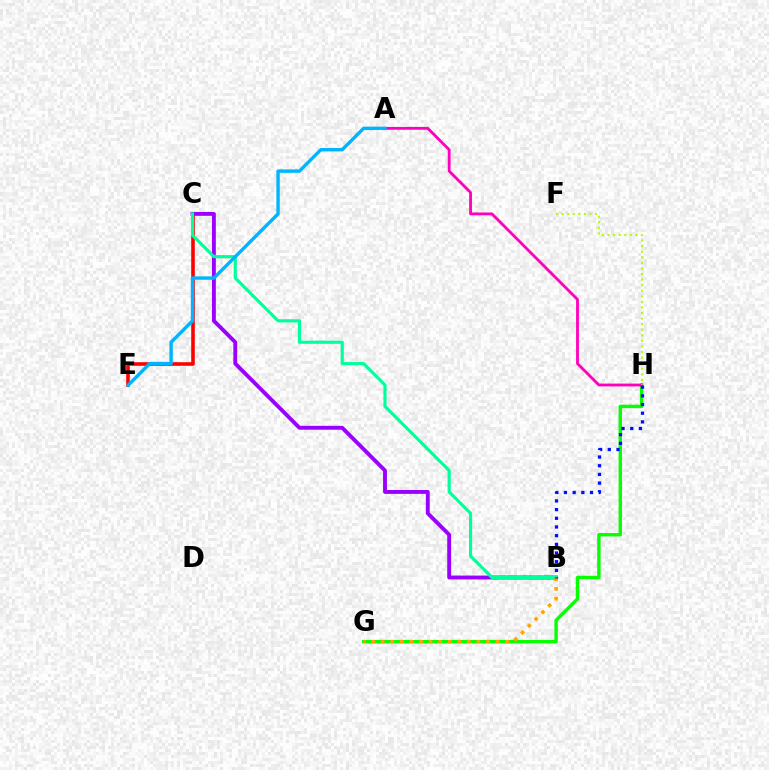{('G', 'H'): [{'color': '#08ff00', 'line_style': 'solid', 'thickness': 2.45}], ('C', 'E'): [{'color': '#ff0000', 'line_style': 'solid', 'thickness': 2.58}], ('A', 'H'): [{'color': '#ff00bd', 'line_style': 'solid', 'thickness': 2.03}], ('B', 'C'): [{'color': '#9b00ff', 'line_style': 'solid', 'thickness': 2.79}, {'color': '#00ff9d', 'line_style': 'solid', 'thickness': 2.26}], ('F', 'H'): [{'color': '#b3ff00', 'line_style': 'dotted', 'thickness': 1.51}], ('B', 'G'): [{'color': '#ffa500', 'line_style': 'dotted', 'thickness': 2.6}], ('A', 'E'): [{'color': '#00b5ff', 'line_style': 'solid', 'thickness': 2.44}], ('B', 'H'): [{'color': '#0010ff', 'line_style': 'dotted', 'thickness': 2.36}]}